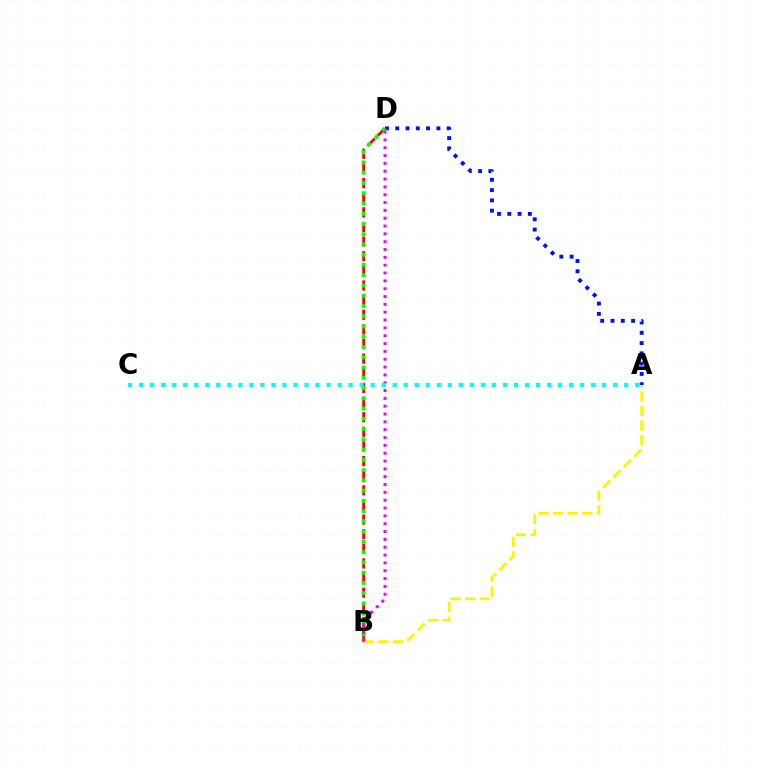{('B', 'D'): [{'color': '#ff0000', 'line_style': 'dashed', 'thickness': 1.99}, {'color': '#08ff00', 'line_style': 'dotted', 'thickness': 2.79}, {'color': '#ee00ff', 'line_style': 'dotted', 'thickness': 2.13}], ('A', 'D'): [{'color': '#0010ff', 'line_style': 'dotted', 'thickness': 2.79}], ('A', 'B'): [{'color': '#fcf500', 'line_style': 'dashed', 'thickness': 1.99}], ('A', 'C'): [{'color': '#00fff6', 'line_style': 'dotted', 'thickness': 3.0}]}